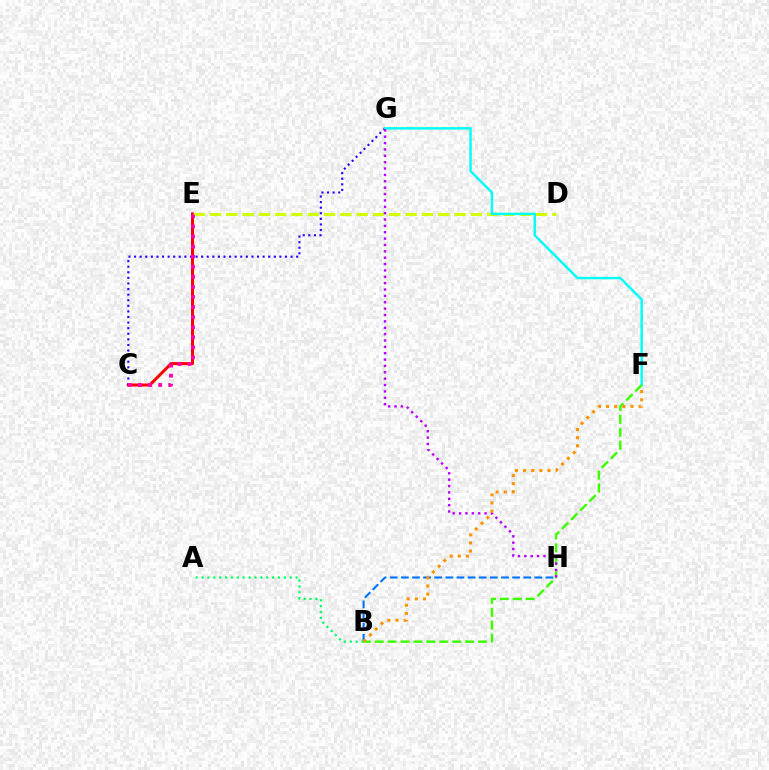{('C', 'E'): [{'color': '#ff0000', 'line_style': 'solid', 'thickness': 2.16}, {'color': '#ff00ac', 'line_style': 'dotted', 'thickness': 2.74}], ('D', 'E'): [{'color': '#d1ff00', 'line_style': 'dashed', 'thickness': 2.21}], ('C', 'G'): [{'color': '#2500ff', 'line_style': 'dotted', 'thickness': 1.52}], ('B', 'H'): [{'color': '#0074ff', 'line_style': 'dashed', 'thickness': 1.51}], ('F', 'G'): [{'color': '#00fff6', 'line_style': 'solid', 'thickness': 1.75}], ('B', 'F'): [{'color': '#3dff00', 'line_style': 'dashed', 'thickness': 1.75}, {'color': '#ff9400', 'line_style': 'dotted', 'thickness': 2.21}], ('G', 'H'): [{'color': '#b900ff', 'line_style': 'dotted', 'thickness': 1.73}], ('A', 'B'): [{'color': '#00ff5c', 'line_style': 'dotted', 'thickness': 1.6}]}